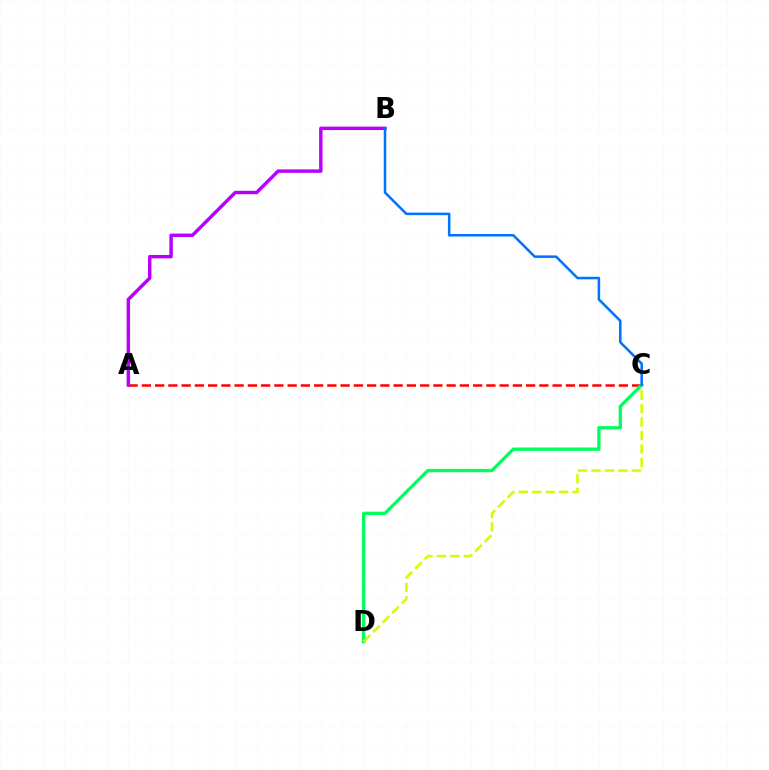{('A', 'C'): [{'color': '#ff0000', 'line_style': 'dashed', 'thickness': 1.8}], ('C', 'D'): [{'color': '#00ff5c', 'line_style': 'solid', 'thickness': 2.39}, {'color': '#d1ff00', 'line_style': 'dashed', 'thickness': 1.83}], ('A', 'B'): [{'color': '#b900ff', 'line_style': 'solid', 'thickness': 2.47}], ('B', 'C'): [{'color': '#0074ff', 'line_style': 'solid', 'thickness': 1.83}]}